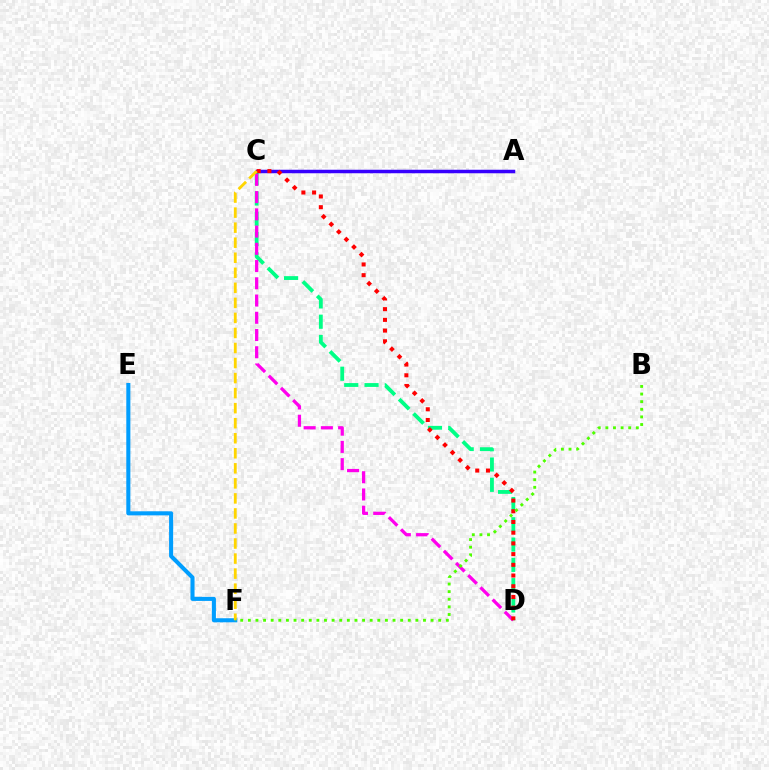{('C', 'D'): [{'color': '#00ff86', 'line_style': 'dashed', 'thickness': 2.76}, {'color': '#ff00ed', 'line_style': 'dashed', 'thickness': 2.34}, {'color': '#ff0000', 'line_style': 'dotted', 'thickness': 2.91}], ('E', 'F'): [{'color': '#009eff', 'line_style': 'solid', 'thickness': 2.93}], ('A', 'C'): [{'color': '#3700ff', 'line_style': 'solid', 'thickness': 2.52}], ('C', 'F'): [{'color': '#ffd500', 'line_style': 'dashed', 'thickness': 2.04}], ('B', 'F'): [{'color': '#4fff00', 'line_style': 'dotted', 'thickness': 2.07}]}